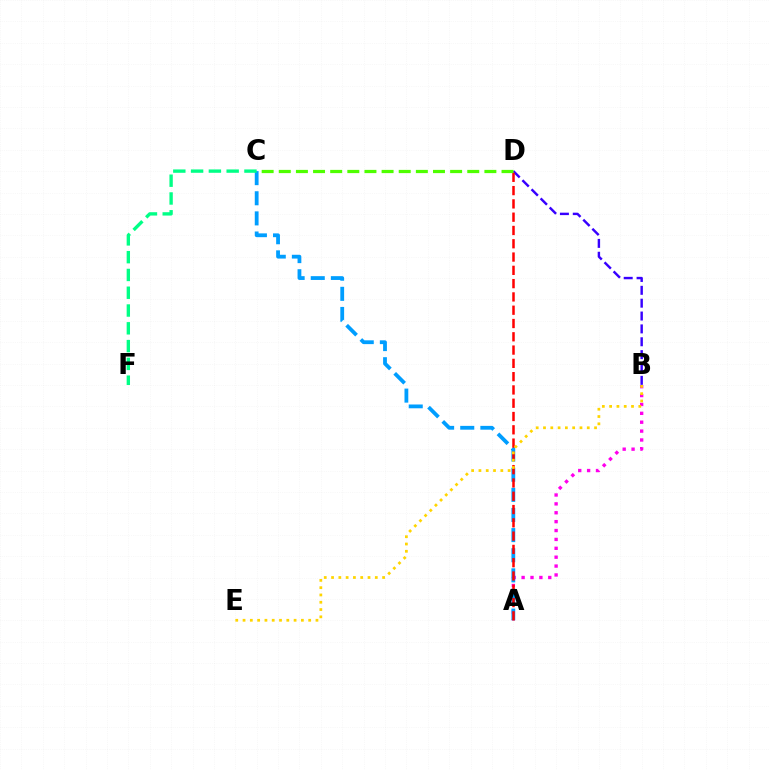{('A', 'B'): [{'color': '#ff00ed', 'line_style': 'dotted', 'thickness': 2.41}], ('B', 'D'): [{'color': '#3700ff', 'line_style': 'dashed', 'thickness': 1.75}], ('A', 'C'): [{'color': '#009eff', 'line_style': 'dashed', 'thickness': 2.73}], ('A', 'D'): [{'color': '#ff0000', 'line_style': 'dashed', 'thickness': 1.81}], ('B', 'E'): [{'color': '#ffd500', 'line_style': 'dotted', 'thickness': 1.98}], ('C', 'F'): [{'color': '#00ff86', 'line_style': 'dashed', 'thickness': 2.42}], ('C', 'D'): [{'color': '#4fff00', 'line_style': 'dashed', 'thickness': 2.33}]}